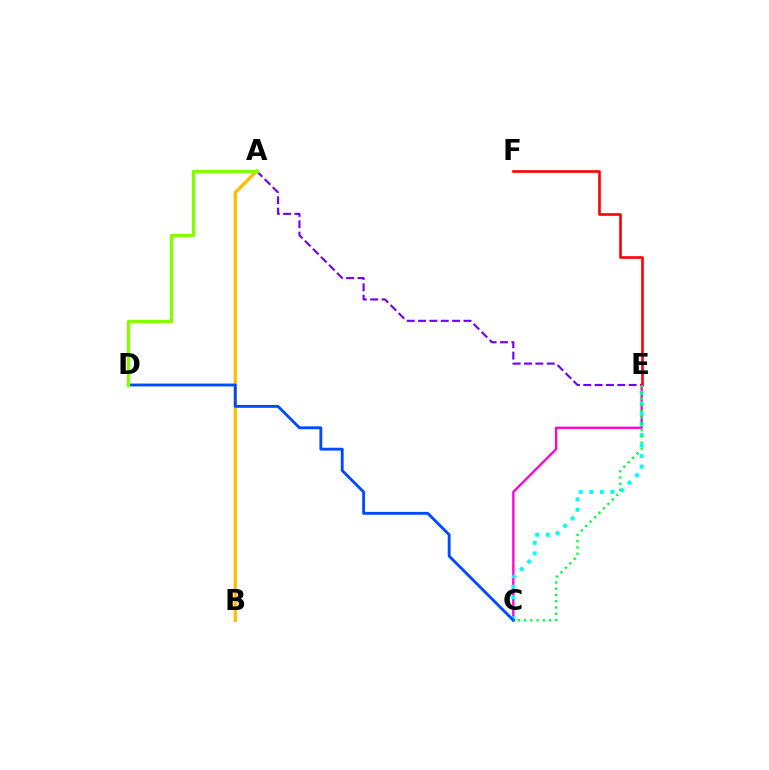{('C', 'E'): [{'color': '#ff00cf', 'line_style': 'solid', 'thickness': 1.67}, {'color': '#00fff6', 'line_style': 'dotted', 'thickness': 2.86}, {'color': '#00ff39', 'line_style': 'dotted', 'thickness': 1.7}], ('A', 'B'): [{'color': '#ffbd00', 'line_style': 'solid', 'thickness': 2.39}], ('C', 'D'): [{'color': '#004bff', 'line_style': 'solid', 'thickness': 2.06}], ('A', 'E'): [{'color': '#7200ff', 'line_style': 'dashed', 'thickness': 1.54}], ('A', 'D'): [{'color': '#84ff00', 'line_style': 'solid', 'thickness': 2.39}], ('E', 'F'): [{'color': '#ff0000', 'line_style': 'solid', 'thickness': 1.9}]}